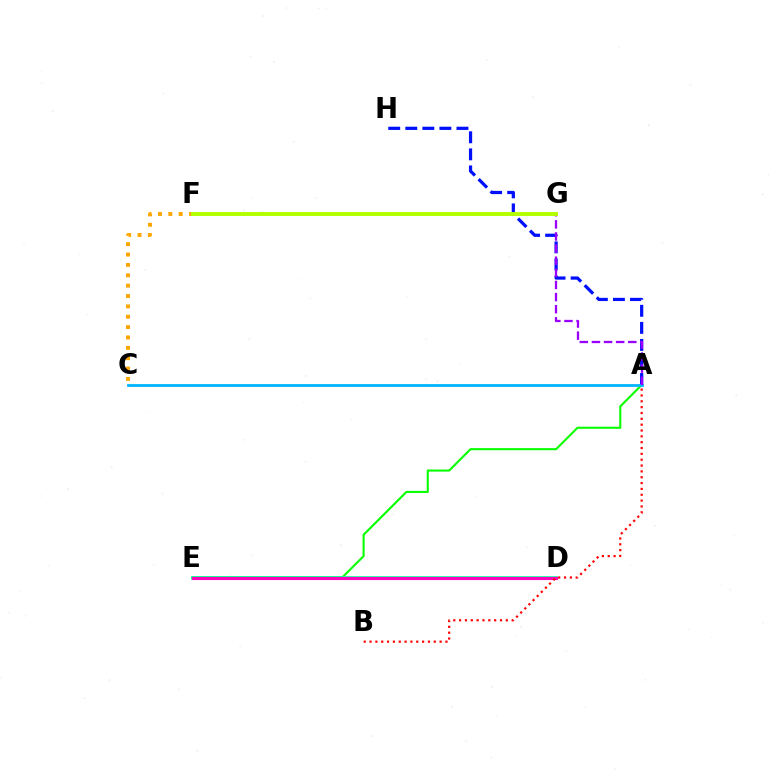{('A', 'E'): [{'color': '#08ff00', 'line_style': 'solid', 'thickness': 1.51}], ('D', 'E'): [{'color': '#00ff9d', 'line_style': 'solid', 'thickness': 2.61}, {'color': '#ff00bd', 'line_style': 'solid', 'thickness': 2.24}], ('A', 'H'): [{'color': '#0010ff', 'line_style': 'dashed', 'thickness': 2.32}], ('C', 'F'): [{'color': '#ffa500', 'line_style': 'dotted', 'thickness': 2.82}], ('A', 'C'): [{'color': '#00b5ff', 'line_style': 'solid', 'thickness': 2.01}], ('A', 'G'): [{'color': '#9b00ff', 'line_style': 'dashed', 'thickness': 1.65}], ('F', 'G'): [{'color': '#b3ff00', 'line_style': 'solid', 'thickness': 2.82}], ('A', 'B'): [{'color': '#ff0000', 'line_style': 'dotted', 'thickness': 1.59}]}